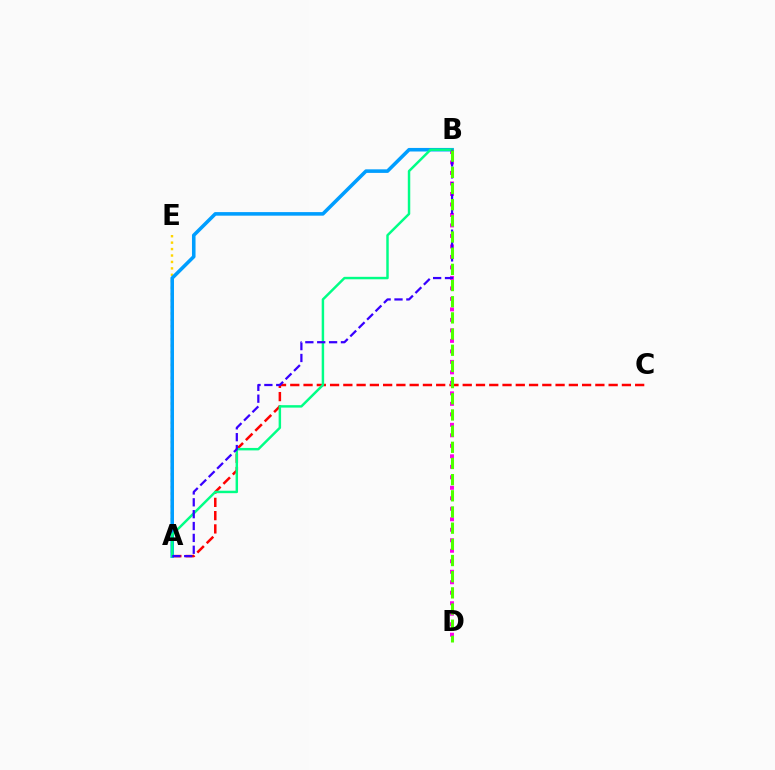{('A', 'C'): [{'color': '#ff0000', 'line_style': 'dashed', 'thickness': 1.8}], ('B', 'D'): [{'color': '#ff00ed', 'line_style': 'dotted', 'thickness': 2.85}, {'color': '#4fff00', 'line_style': 'dashed', 'thickness': 2.2}], ('A', 'E'): [{'color': '#ffd500', 'line_style': 'dotted', 'thickness': 1.75}], ('A', 'B'): [{'color': '#009eff', 'line_style': 'solid', 'thickness': 2.57}, {'color': '#00ff86', 'line_style': 'solid', 'thickness': 1.77}, {'color': '#3700ff', 'line_style': 'dashed', 'thickness': 1.61}]}